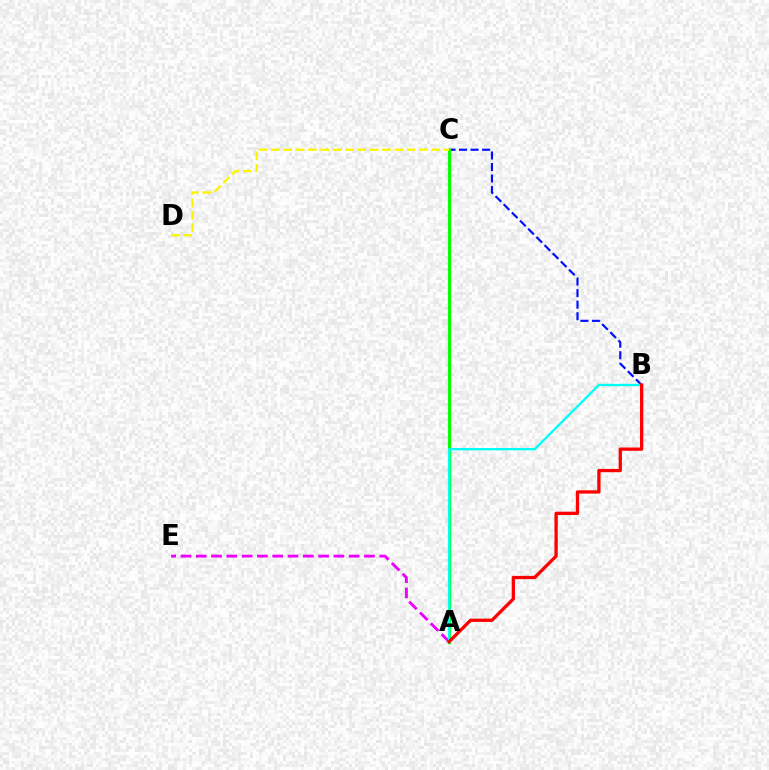{('A', 'E'): [{'color': '#ee00ff', 'line_style': 'dashed', 'thickness': 2.08}], ('B', 'C'): [{'color': '#0010ff', 'line_style': 'dashed', 'thickness': 1.57}], ('A', 'C'): [{'color': '#08ff00', 'line_style': 'solid', 'thickness': 2.3}], ('A', 'B'): [{'color': '#00fff6', 'line_style': 'solid', 'thickness': 1.69}, {'color': '#ff0000', 'line_style': 'solid', 'thickness': 2.37}], ('C', 'D'): [{'color': '#fcf500', 'line_style': 'dashed', 'thickness': 1.68}]}